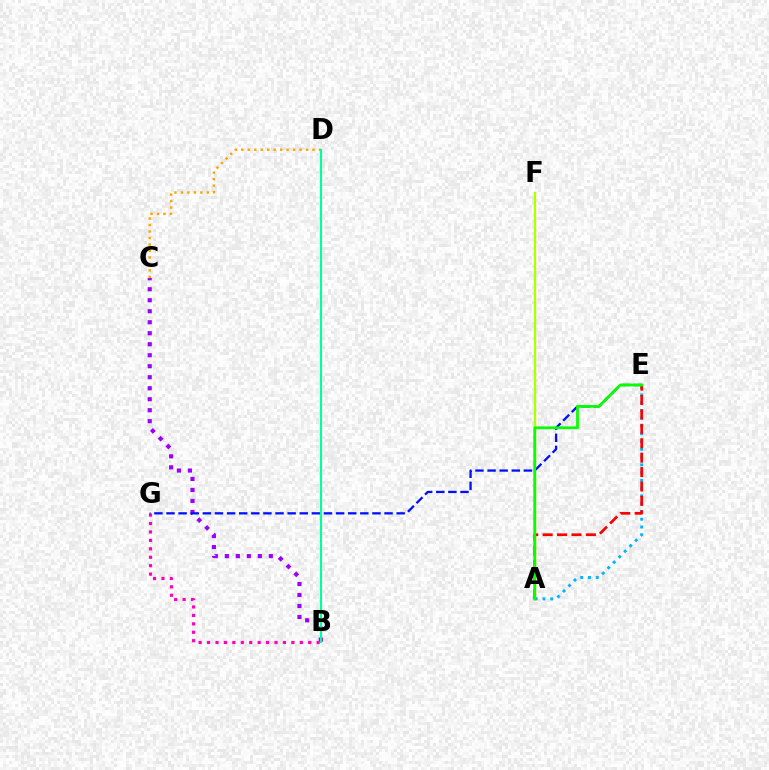{('A', 'F'): [{'color': '#b3ff00', 'line_style': 'solid', 'thickness': 1.68}], ('C', 'D'): [{'color': '#ffa500', 'line_style': 'dotted', 'thickness': 1.76}], ('B', 'C'): [{'color': '#9b00ff', 'line_style': 'dotted', 'thickness': 2.99}], ('A', 'E'): [{'color': '#00b5ff', 'line_style': 'dotted', 'thickness': 2.11}, {'color': '#ff0000', 'line_style': 'dashed', 'thickness': 1.96}, {'color': '#08ff00', 'line_style': 'solid', 'thickness': 1.99}], ('B', 'G'): [{'color': '#ff00bd', 'line_style': 'dotted', 'thickness': 2.29}], ('E', 'G'): [{'color': '#0010ff', 'line_style': 'dashed', 'thickness': 1.65}], ('B', 'D'): [{'color': '#00ff9d', 'line_style': 'solid', 'thickness': 1.53}]}